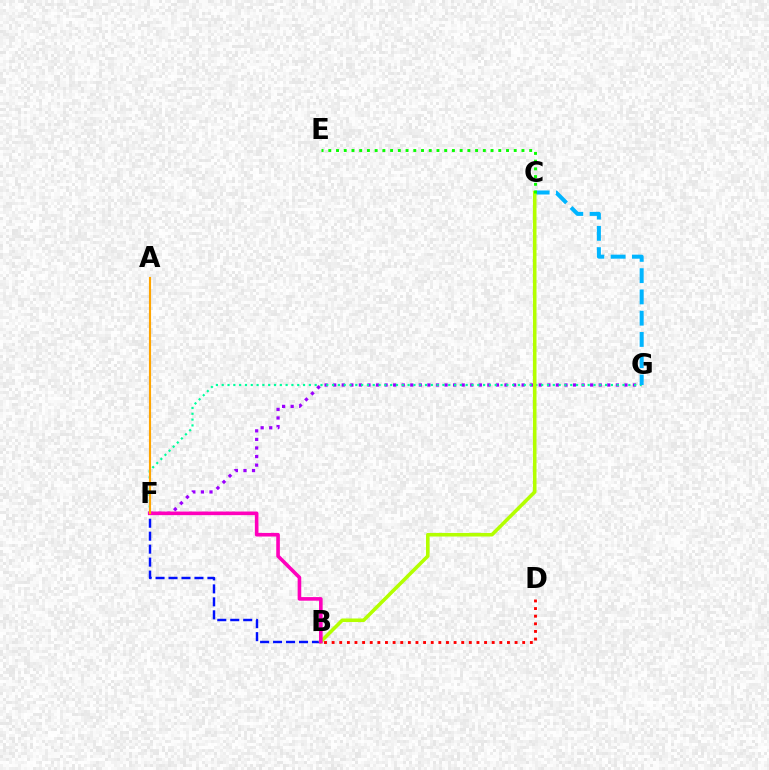{('F', 'G'): [{'color': '#9b00ff', 'line_style': 'dotted', 'thickness': 2.33}, {'color': '#00ff9d', 'line_style': 'dotted', 'thickness': 1.58}], ('B', 'F'): [{'color': '#0010ff', 'line_style': 'dashed', 'thickness': 1.76}, {'color': '#ff00bd', 'line_style': 'solid', 'thickness': 2.6}], ('B', 'D'): [{'color': '#ff0000', 'line_style': 'dotted', 'thickness': 2.07}], ('C', 'G'): [{'color': '#00b5ff', 'line_style': 'dashed', 'thickness': 2.89}], ('B', 'C'): [{'color': '#b3ff00', 'line_style': 'solid', 'thickness': 2.57}], ('C', 'E'): [{'color': '#08ff00', 'line_style': 'dotted', 'thickness': 2.1}], ('A', 'F'): [{'color': '#ffa500', 'line_style': 'solid', 'thickness': 1.54}]}